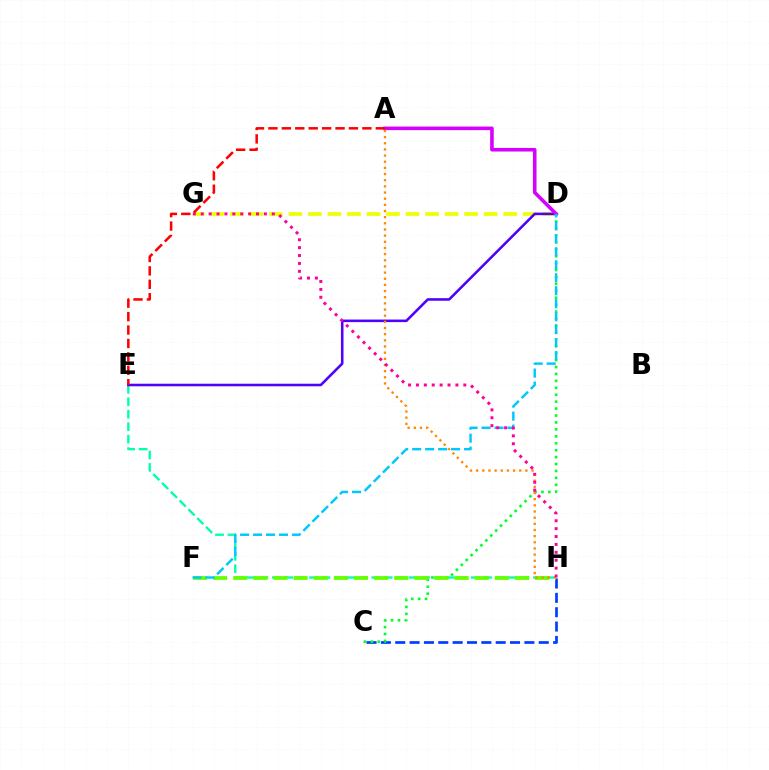{('C', 'H'): [{'color': '#003fff', 'line_style': 'dashed', 'thickness': 1.95}], ('C', 'D'): [{'color': '#00ff27', 'line_style': 'dotted', 'thickness': 1.88}], ('E', 'H'): [{'color': '#00ffaf', 'line_style': 'dashed', 'thickness': 1.69}], ('D', 'G'): [{'color': '#eeff00', 'line_style': 'dashed', 'thickness': 2.65}], ('D', 'E'): [{'color': '#4f00ff', 'line_style': 'solid', 'thickness': 1.84}], ('F', 'H'): [{'color': '#66ff00', 'line_style': 'dashed', 'thickness': 2.73}], ('A', 'D'): [{'color': '#d600ff', 'line_style': 'solid', 'thickness': 2.58}], ('A', 'H'): [{'color': '#ff8800', 'line_style': 'dotted', 'thickness': 1.67}], ('D', 'F'): [{'color': '#00c7ff', 'line_style': 'dashed', 'thickness': 1.76}], ('G', 'H'): [{'color': '#ff00a0', 'line_style': 'dotted', 'thickness': 2.14}], ('A', 'E'): [{'color': '#ff0000', 'line_style': 'dashed', 'thickness': 1.82}]}